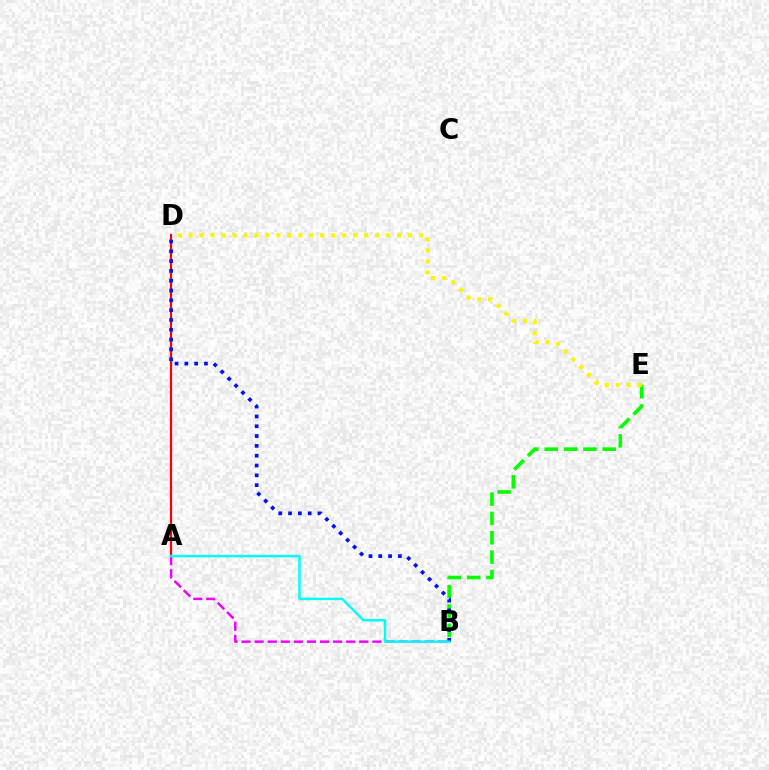{('A', 'B'): [{'color': '#ee00ff', 'line_style': 'dashed', 'thickness': 1.78}, {'color': '#00fff6', 'line_style': 'solid', 'thickness': 1.78}], ('B', 'E'): [{'color': '#08ff00', 'line_style': 'dashed', 'thickness': 2.63}], ('A', 'D'): [{'color': '#ff0000', 'line_style': 'solid', 'thickness': 1.58}], ('D', 'E'): [{'color': '#fcf500', 'line_style': 'dotted', 'thickness': 2.98}], ('B', 'D'): [{'color': '#0010ff', 'line_style': 'dotted', 'thickness': 2.67}]}